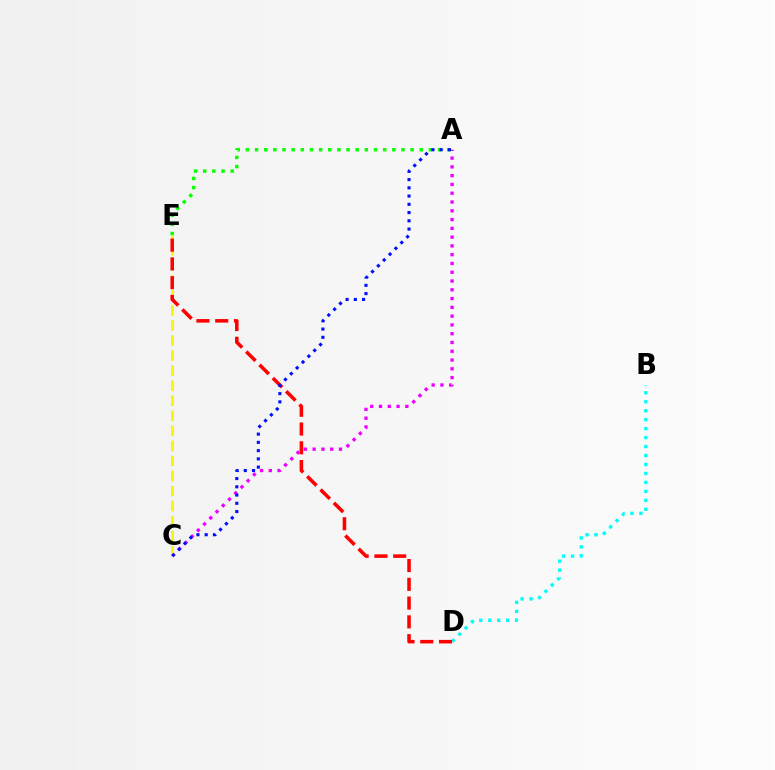{('A', 'C'): [{'color': '#ee00ff', 'line_style': 'dotted', 'thickness': 2.39}, {'color': '#0010ff', 'line_style': 'dotted', 'thickness': 2.24}], ('A', 'E'): [{'color': '#08ff00', 'line_style': 'dotted', 'thickness': 2.49}], ('B', 'D'): [{'color': '#00fff6', 'line_style': 'dotted', 'thickness': 2.43}], ('C', 'E'): [{'color': '#fcf500', 'line_style': 'dashed', 'thickness': 2.04}], ('D', 'E'): [{'color': '#ff0000', 'line_style': 'dashed', 'thickness': 2.55}]}